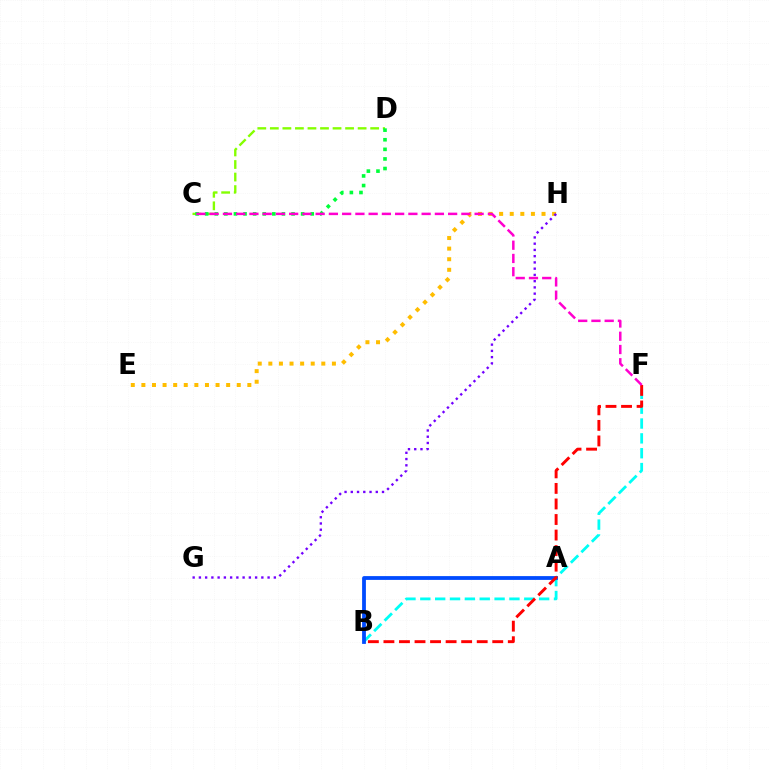{('E', 'H'): [{'color': '#ffbd00', 'line_style': 'dotted', 'thickness': 2.88}], ('B', 'F'): [{'color': '#00fff6', 'line_style': 'dashed', 'thickness': 2.02}, {'color': '#ff0000', 'line_style': 'dashed', 'thickness': 2.11}], ('G', 'H'): [{'color': '#7200ff', 'line_style': 'dotted', 'thickness': 1.7}], ('A', 'B'): [{'color': '#004bff', 'line_style': 'solid', 'thickness': 2.73}], ('C', 'D'): [{'color': '#84ff00', 'line_style': 'dashed', 'thickness': 1.7}, {'color': '#00ff39', 'line_style': 'dotted', 'thickness': 2.61}], ('C', 'F'): [{'color': '#ff00cf', 'line_style': 'dashed', 'thickness': 1.8}]}